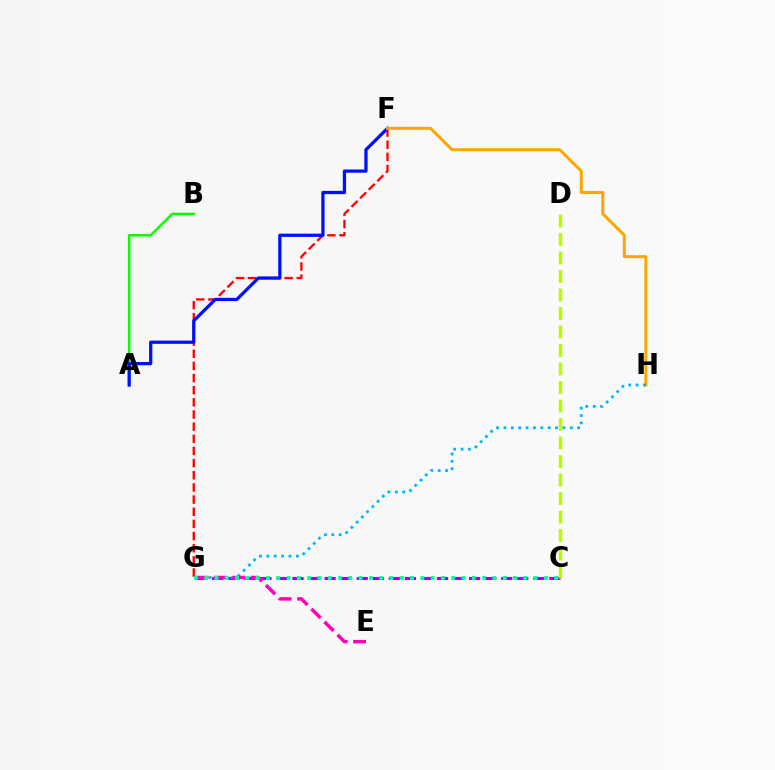{('F', 'G'): [{'color': '#ff0000', 'line_style': 'dashed', 'thickness': 1.65}], ('C', 'G'): [{'color': '#9b00ff', 'line_style': 'dashed', 'thickness': 2.18}, {'color': '#00ff9d', 'line_style': 'dotted', 'thickness': 2.8}], ('A', 'B'): [{'color': '#08ff00', 'line_style': 'solid', 'thickness': 1.78}], ('A', 'F'): [{'color': '#0010ff', 'line_style': 'solid', 'thickness': 2.34}], ('F', 'H'): [{'color': '#ffa500', 'line_style': 'solid', 'thickness': 2.14}], ('G', 'H'): [{'color': '#00b5ff', 'line_style': 'dotted', 'thickness': 2.01}], ('C', 'D'): [{'color': '#b3ff00', 'line_style': 'dashed', 'thickness': 2.51}], ('E', 'G'): [{'color': '#ff00bd', 'line_style': 'dashed', 'thickness': 2.5}]}